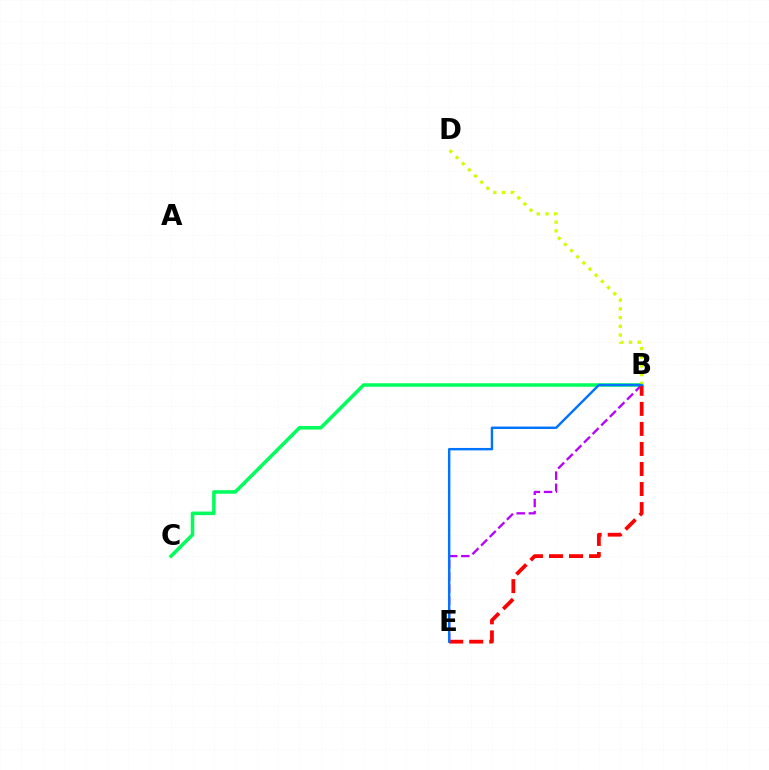{('B', 'C'): [{'color': '#00ff5c', 'line_style': 'solid', 'thickness': 2.55}], ('B', 'D'): [{'color': '#d1ff00', 'line_style': 'dotted', 'thickness': 2.37}], ('B', 'E'): [{'color': '#b900ff', 'line_style': 'dashed', 'thickness': 1.66}, {'color': '#ff0000', 'line_style': 'dashed', 'thickness': 2.72}, {'color': '#0074ff', 'line_style': 'solid', 'thickness': 1.75}]}